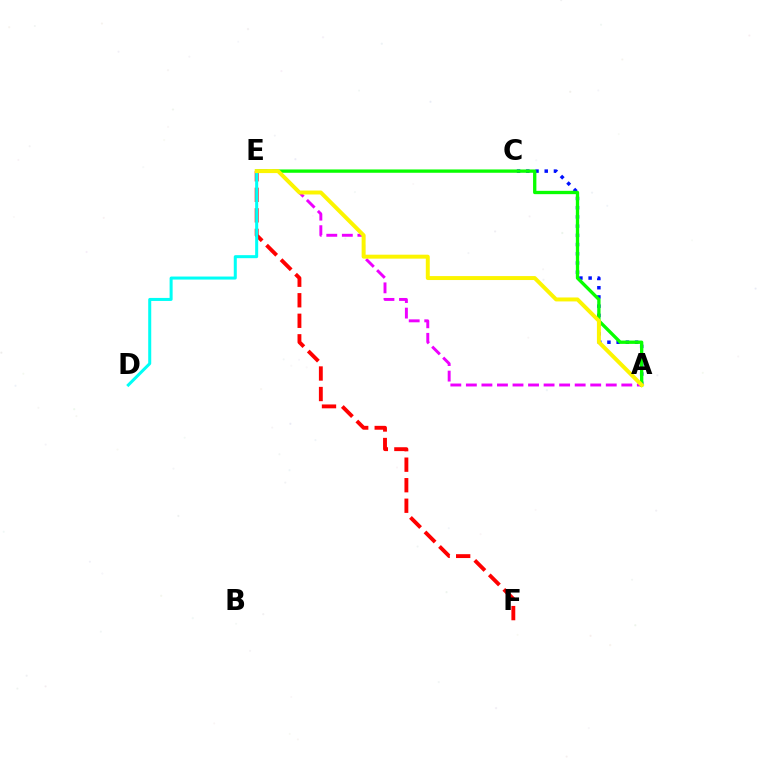{('A', 'C'): [{'color': '#0010ff', 'line_style': 'dotted', 'thickness': 2.51}], ('A', 'E'): [{'color': '#ee00ff', 'line_style': 'dashed', 'thickness': 2.11}, {'color': '#08ff00', 'line_style': 'solid', 'thickness': 2.39}, {'color': '#fcf500', 'line_style': 'solid', 'thickness': 2.85}], ('E', 'F'): [{'color': '#ff0000', 'line_style': 'dashed', 'thickness': 2.79}], ('D', 'E'): [{'color': '#00fff6', 'line_style': 'solid', 'thickness': 2.18}]}